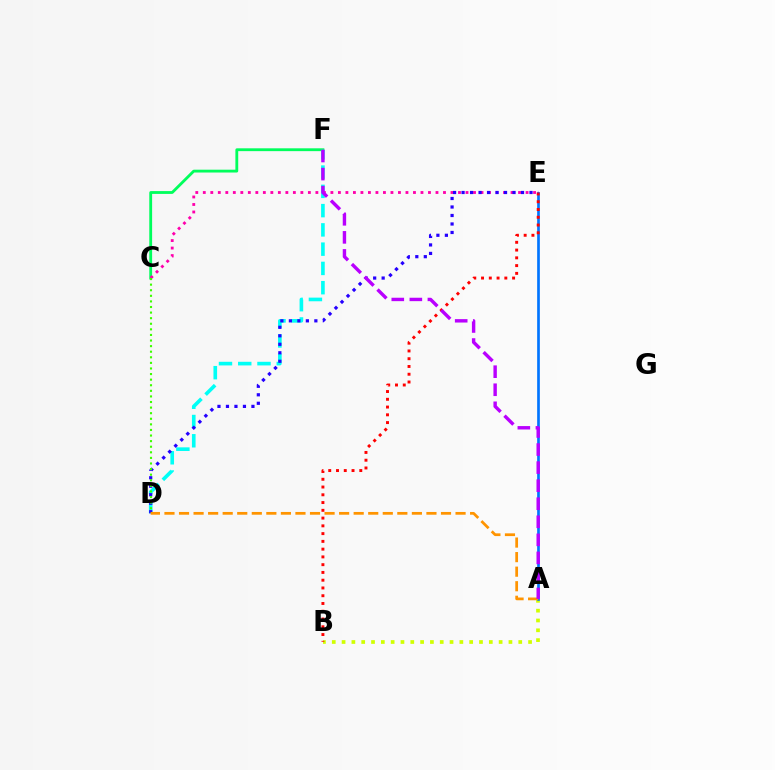{('A', 'B'): [{'color': '#d1ff00', 'line_style': 'dotted', 'thickness': 2.67}], ('C', 'F'): [{'color': '#00ff5c', 'line_style': 'solid', 'thickness': 2.04}], ('D', 'F'): [{'color': '#00fff6', 'line_style': 'dashed', 'thickness': 2.62}], ('C', 'E'): [{'color': '#ff00ac', 'line_style': 'dotted', 'thickness': 2.04}], ('A', 'E'): [{'color': '#0074ff', 'line_style': 'solid', 'thickness': 1.93}], ('B', 'E'): [{'color': '#ff0000', 'line_style': 'dotted', 'thickness': 2.11}], ('D', 'E'): [{'color': '#2500ff', 'line_style': 'dotted', 'thickness': 2.31}], ('C', 'D'): [{'color': '#3dff00', 'line_style': 'dotted', 'thickness': 1.52}], ('A', 'D'): [{'color': '#ff9400', 'line_style': 'dashed', 'thickness': 1.98}], ('A', 'F'): [{'color': '#b900ff', 'line_style': 'dashed', 'thickness': 2.45}]}